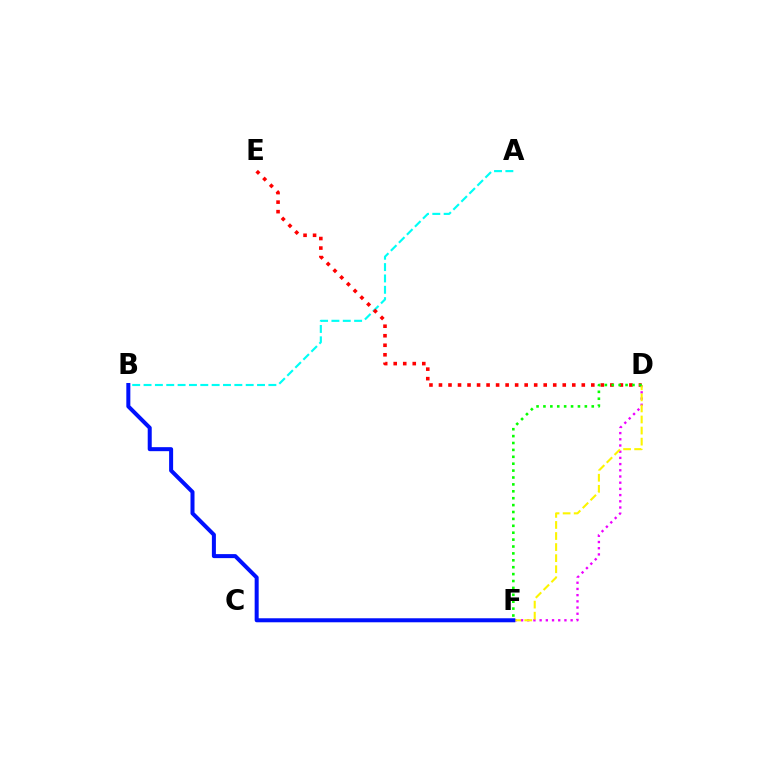{('A', 'B'): [{'color': '#00fff6', 'line_style': 'dashed', 'thickness': 1.54}], ('D', 'E'): [{'color': '#ff0000', 'line_style': 'dotted', 'thickness': 2.59}], ('D', 'F'): [{'color': '#ee00ff', 'line_style': 'dotted', 'thickness': 1.68}, {'color': '#fcf500', 'line_style': 'dashed', 'thickness': 1.5}, {'color': '#08ff00', 'line_style': 'dotted', 'thickness': 1.87}], ('B', 'F'): [{'color': '#0010ff', 'line_style': 'solid', 'thickness': 2.89}]}